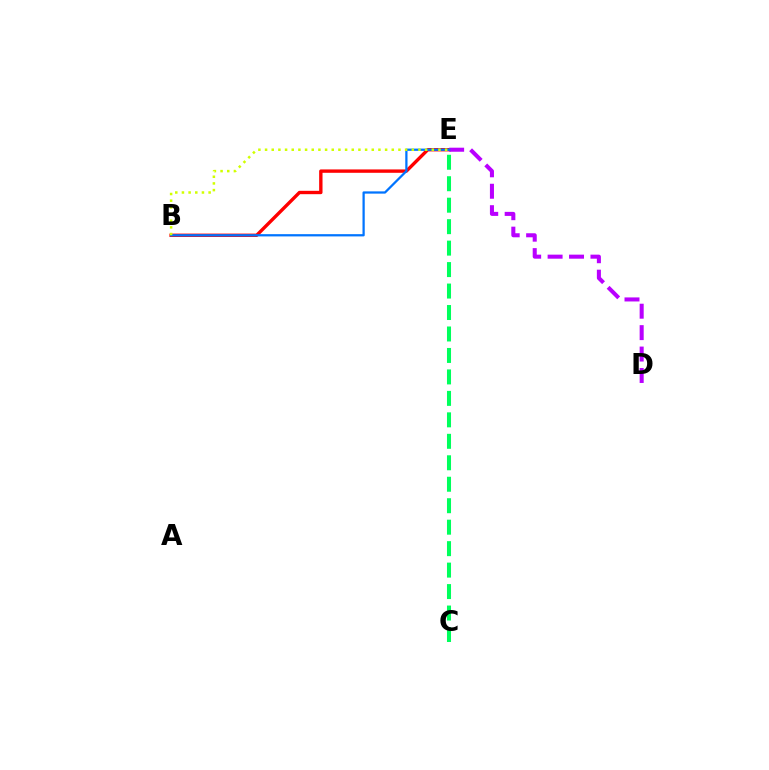{('C', 'E'): [{'color': '#00ff5c', 'line_style': 'dashed', 'thickness': 2.92}], ('B', 'E'): [{'color': '#ff0000', 'line_style': 'solid', 'thickness': 2.43}, {'color': '#0074ff', 'line_style': 'solid', 'thickness': 1.62}, {'color': '#d1ff00', 'line_style': 'dotted', 'thickness': 1.81}], ('D', 'E'): [{'color': '#b900ff', 'line_style': 'dashed', 'thickness': 2.91}]}